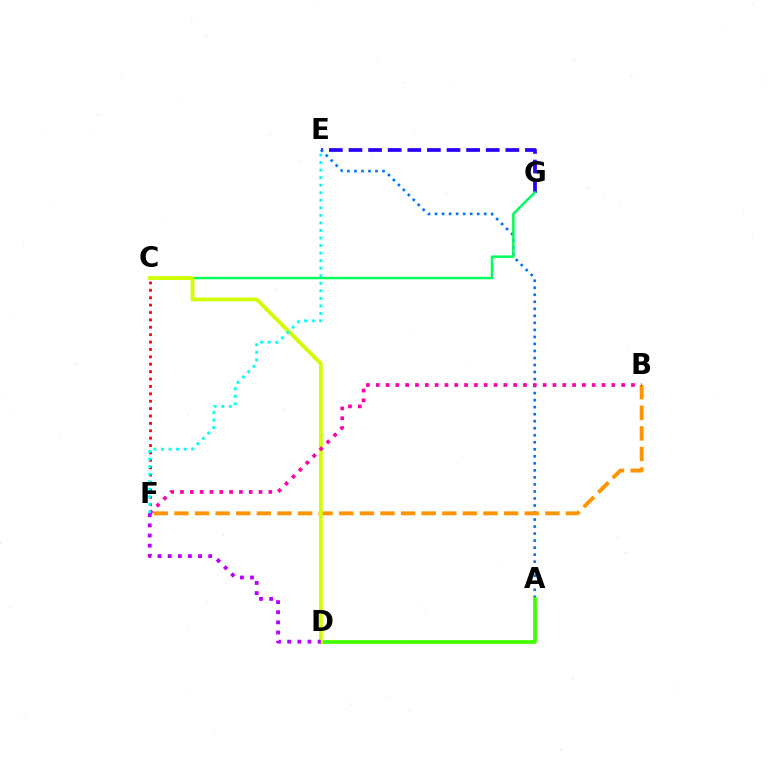{('E', 'G'): [{'color': '#2500ff', 'line_style': 'dashed', 'thickness': 2.66}], ('A', 'E'): [{'color': '#0074ff', 'line_style': 'dotted', 'thickness': 1.91}], ('B', 'F'): [{'color': '#ff9400', 'line_style': 'dashed', 'thickness': 2.8}, {'color': '#ff00ac', 'line_style': 'dotted', 'thickness': 2.67}], ('A', 'D'): [{'color': '#3dff00', 'line_style': 'solid', 'thickness': 2.64}], ('C', 'G'): [{'color': '#00ff5c', 'line_style': 'solid', 'thickness': 1.79}], ('C', 'D'): [{'color': '#d1ff00', 'line_style': 'solid', 'thickness': 2.73}], ('C', 'F'): [{'color': '#ff0000', 'line_style': 'dotted', 'thickness': 2.01}], ('E', 'F'): [{'color': '#00fff6', 'line_style': 'dotted', 'thickness': 2.05}], ('D', 'F'): [{'color': '#b900ff', 'line_style': 'dotted', 'thickness': 2.75}]}